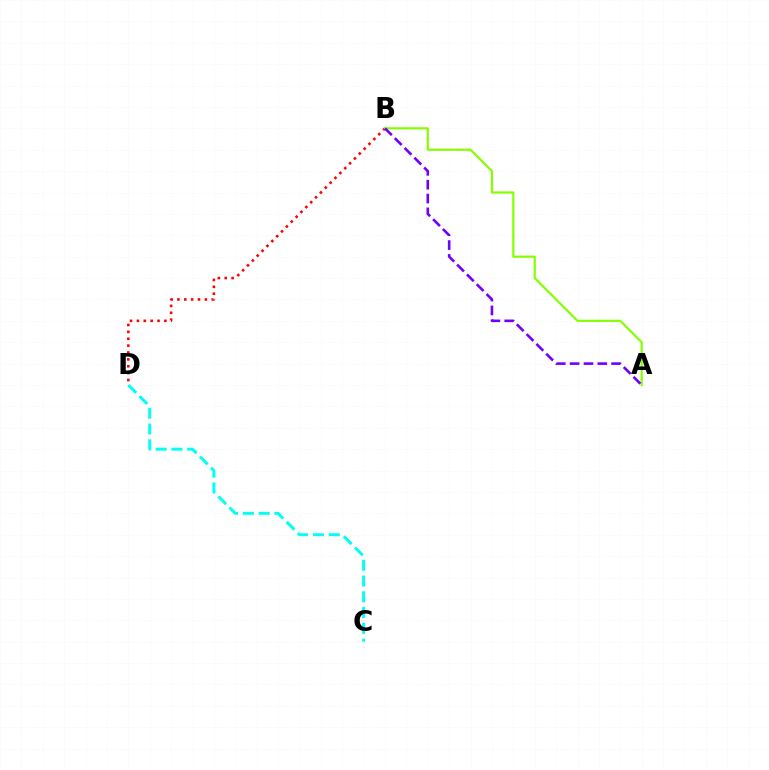{('B', 'D'): [{'color': '#ff0000', 'line_style': 'dotted', 'thickness': 1.87}], ('A', 'B'): [{'color': '#84ff00', 'line_style': 'solid', 'thickness': 1.57}, {'color': '#7200ff', 'line_style': 'dashed', 'thickness': 1.88}], ('C', 'D'): [{'color': '#00fff6', 'line_style': 'dashed', 'thickness': 2.14}]}